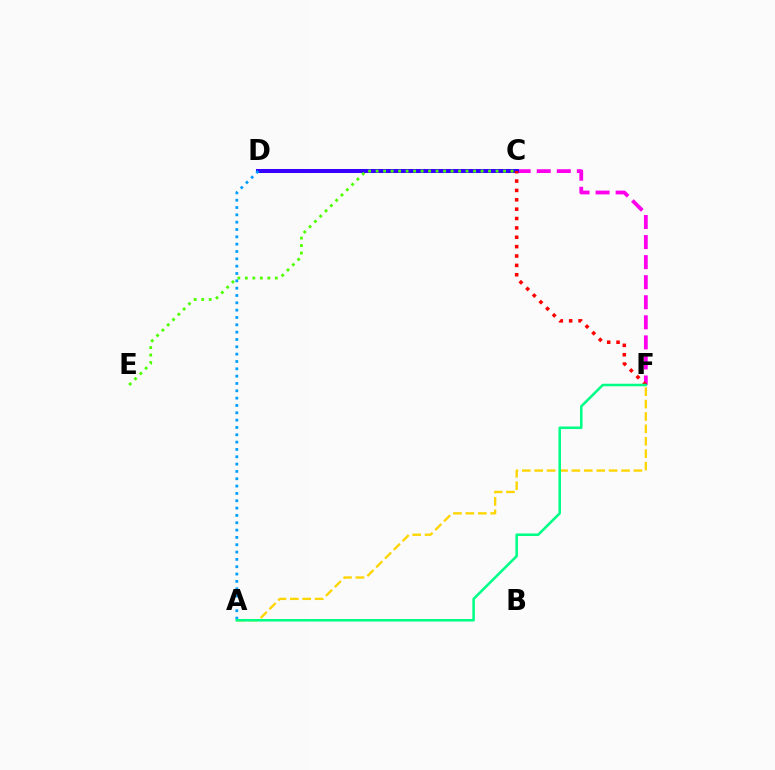{('C', 'F'): [{'color': '#ff00ed', 'line_style': 'dashed', 'thickness': 2.73}, {'color': '#ff0000', 'line_style': 'dotted', 'thickness': 2.55}], ('C', 'D'): [{'color': '#3700ff', 'line_style': 'solid', 'thickness': 2.89}], ('A', 'F'): [{'color': '#ffd500', 'line_style': 'dashed', 'thickness': 1.68}, {'color': '#00ff86', 'line_style': 'solid', 'thickness': 1.83}], ('C', 'E'): [{'color': '#4fff00', 'line_style': 'dotted', 'thickness': 2.04}], ('A', 'D'): [{'color': '#009eff', 'line_style': 'dotted', 'thickness': 1.99}]}